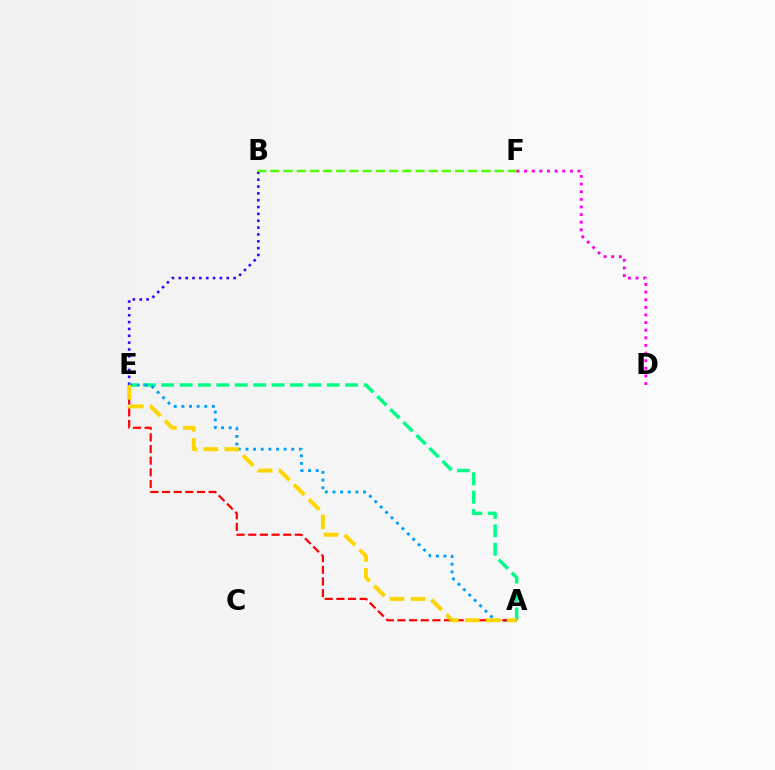{('B', 'E'): [{'color': '#3700ff', 'line_style': 'dotted', 'thickness': 1.86}], ('B', 'F'): [{'color': '#4fff00', 'line_style': 'dashed', 'thickness': 1.79}], ('A', 'E'): [{'color': '#00ff86', 'line_style': 'dashed', 'thickness': 2.5}, {'color': '#009eff', 'line_style': 'dotted', 'thickness': 2.07}, {'color': '#ff0000', 'line_style': 'dashed', 'thickness': 1.58}, {'color': '#ffd500', 'line_style': 'dashed', 'thickness': 2.85}], ('D', 'F'): [{'color': '#ff00ed', 'line_style': 'dotted', 'thickness': 2.07}]}